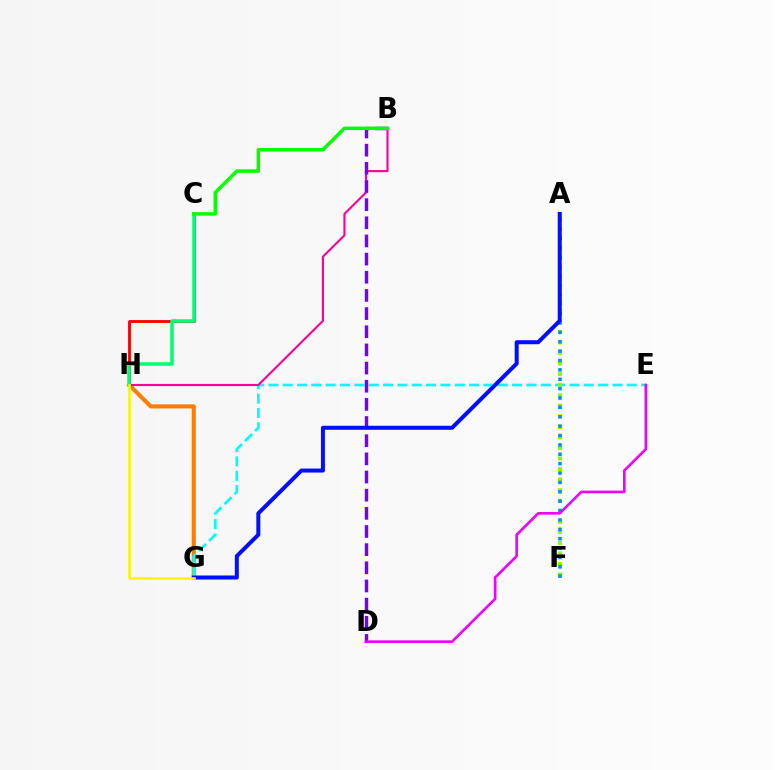{('G', 'H'): [{'color': '#ff7c00', 'line_style': 'solid', 'thickness': 2.92}, {'color': '#fcf500', 'line_style': 'solid', 'thickness': 1.85}], ('E', 'G'): [{'color': '#00fff6', 'line_style': 'dashed', 'thickness': 1.95}], ('B', 'H'): [{'color': '#ff0094', 'line_style': 'solid', 'thickness': 1.52}], ('A', 'F'): [{'color': '#84ff00', 'line_style': 'dotted', 'thickness': 2.86}, {'color': '#008cff', 'line_style': 'dotted', 'thickness': 2.55}], ('C', 'H'): [{'color': '#ff0000', 'line_style': 'solid', 'thickness': 2.05}, {'color': '#00ff74', 'line_style': 'solid', 'thickness': 2.53}], ('B', 'D'): [{'color': '#7200ff', 'line_style': 'dashed', 'thickness': 2.47}], ('D', 'E'): [{'color': '#ee00ff', 'line_style': 'solid', 'thickness': 1.9}], ('B', 'C'): [{'color': '#08ff00', 'line_style': 'solid', 'thickness': 2.55}], ('A', 'G'): [{'color': '#0010ff', 'line_style': 'solid', 'thickness': 2.89}]}